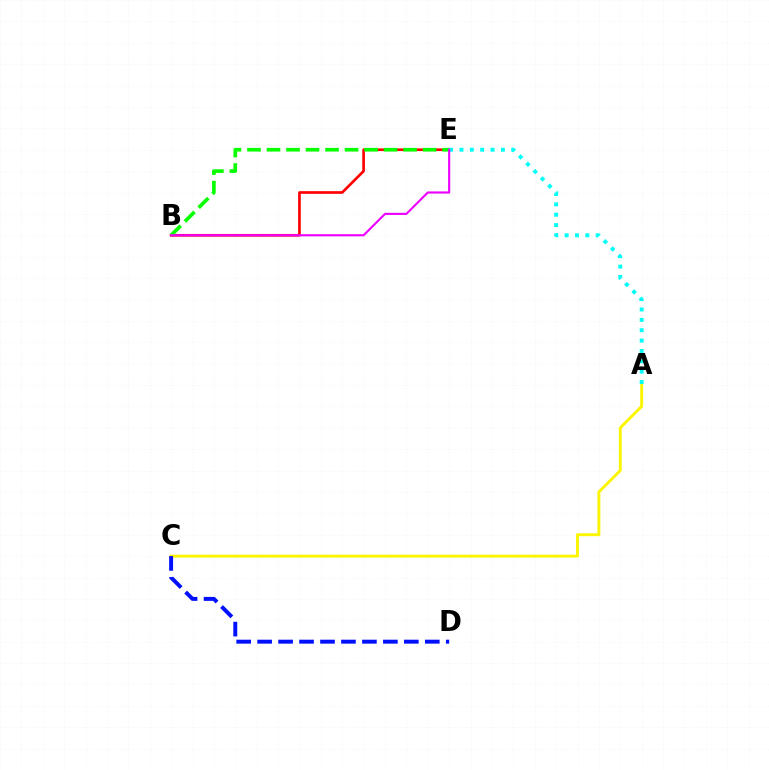{('B', 'E'): [{'color': '#ff0000', 'line_style': 'solid', 'thickness': 1.92}, {'color': '#08ff00', 'line_style': 'dashed', 'thickness': 2.65}, {'color': '#ee00ff', 'line_style': 'solid', 'thickness': 1.54}], ('A', 'C'): [{'color': '#fcf500', 'line_style': 'solid', 'thickness': 2.09}], ('C', 'D'): [{'color': '#0010ff', 'line_style': 'dashed', 'thickness': 2.85}], ('A', 'E'): [{'color': '#00fff6', 'line_style': 'dotted', 'thickness': 2.81}]}